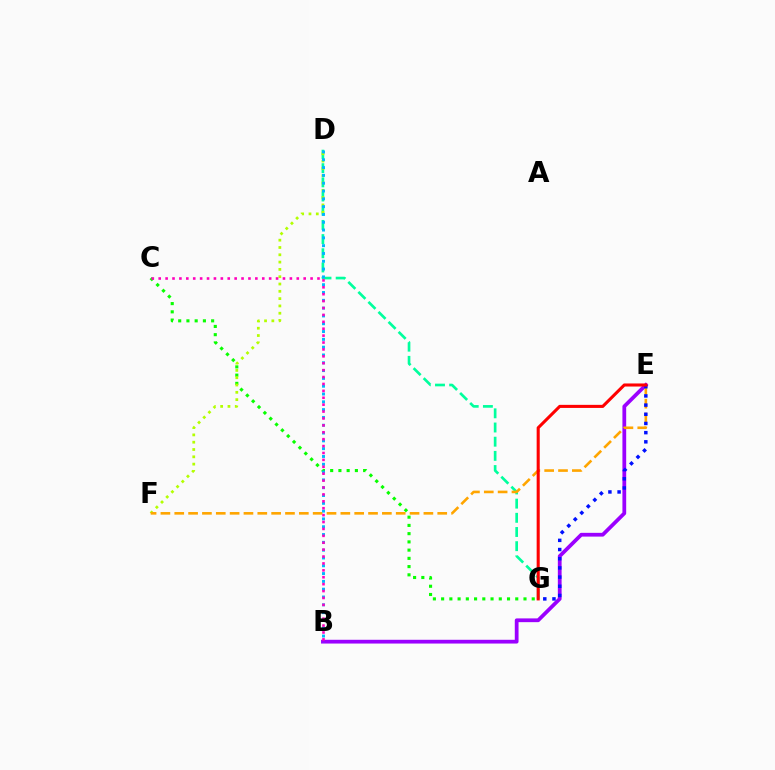{('B', 'E'): [{'color': '#9b00ff', 'line_style': 'solid', 'thickness': 2.71}], ('C', 'G'): [{'color': '#08ff00', 'line_style': 'dotted', 'thickness': 2.24}], ('D', 'G'): [{'color': '#00ff9d', 'line_style': 'dashed', 'thickness': 1.93}], ('D', 'F'): [{'color': '#b3ff00', 'line_style': 'dotted', 'thickness': 1.98}], ('E', 'F'): [{'color': '#ffa500', 'line_style': 'dashed', 'thickness': 1.88}], ('E', 'G'): [{'color': '#0010ff', 'line_style': 'dotted', 'thickness': 2.5}, {'color': '#ff0000', 'line_style': 'solid', 'thickness': 2.21}], ('B', 'D'): [{'color': '#00b5ff', 'line_style': 'dotted', 'thickness': 2.12}], ('B', 'C'): [{'color': '#ff00bd', 'line_style': 'dotted', 'thickness': 1.88}]}